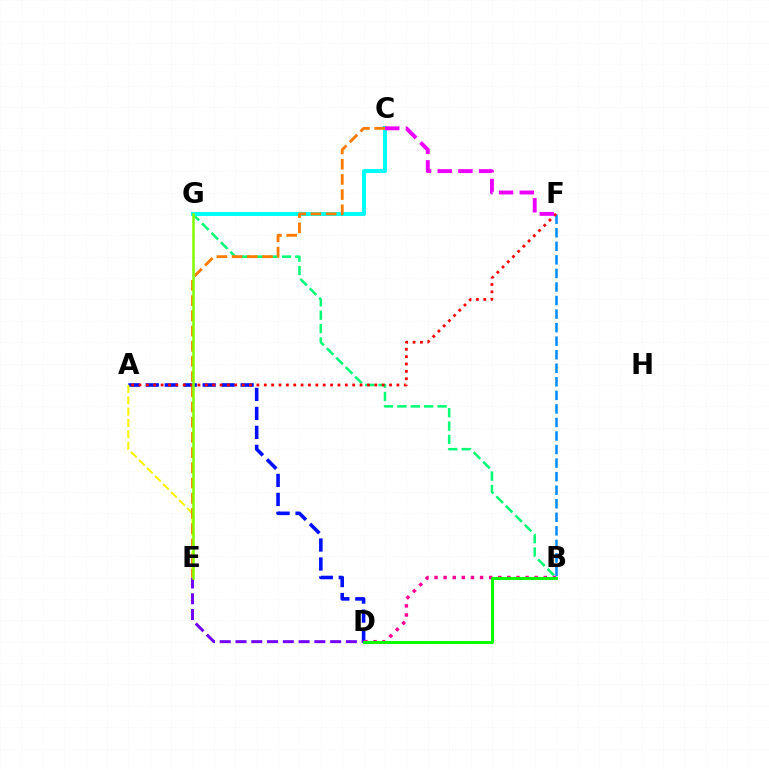{('B', 'G'): [{'color': '#00ff74', 'line_style': 'dashed', 'thickness': 1.82}], ('B', 'F'): [{'color': '#008cff', 'line_style': 'dashed', 'thickness': 1.84}], ('A', 'D'): [{'color': '#0010ff', 'line_style': 'dashed', 'thickness': 2.58}], ('C', 'G'): [{'color': '#00fff6', 'line_style': 'solid', 'thickness': 2.85}], ('A', 'E'): [{'color': '#fcf500', 'line_style': 'dashed', 'thickness': 1.54}], ('D', 'E'): [{'color': '#7200ff', 'line_style': 'dashed', 'thickness': 2.14}], ('A', 'F'): [{'color': '#ff0000', 'line_style': 'dotted', 'thickness': 2.0}], ('C', 'F'): [{'color': '#ee00ff', 'line_style': 'dashed', 'thickness': 2.81}], ('B', 'D'): [{'color': '#ff0094', 'line_style': 'dotted', 'thickness': 2.47}, {'color': '#08ff00', 'line_style': 'solid', 'thickness': 2.13}], ('C', 'E'): [{'color': '#ff7c00', 'line_style': 'dashed', 'thickness': 2.07}], ('E', 'G'): [{'color': '#84ff00', 'line_style': 'solid', 'thickness': 1.84}]}